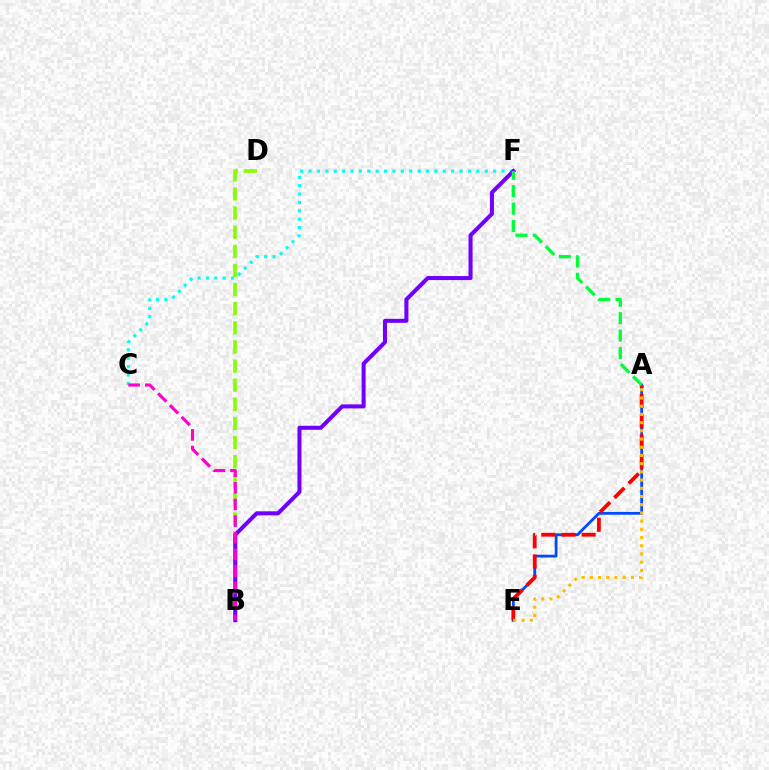{('B', 'D'): [{'color': '#84ff00', 'line_style': 'dashed', 'thickness': 2.6}], ('C', 'F'): [{'color': '#00fff6', 'line_style': 'dotted', 'thickness': 2.28}], ('A', 'E'): [{'color': '#004bff', 'line_style': 'solid', 'thickness': 2.02}, {'color': '#ff0000', 'line_style': 'dashed', 'thickness': 2.74}, {'color': '#ffbd00', 'line_style': 'dotted', 'thickness': 2.23}], ('B', 'F'): [{'color': '#7200ff', 'line_style': 'solid', 'thickness': 2.91}], ('A', 'F'): [{'color': '#00ff39', 'line_style': 'dashed', 'thickness': 2.36}], ('B', 'C'): [{'color': '#ff00cf', 'line_style': 'dashed', 'thickness': 2.26}]}